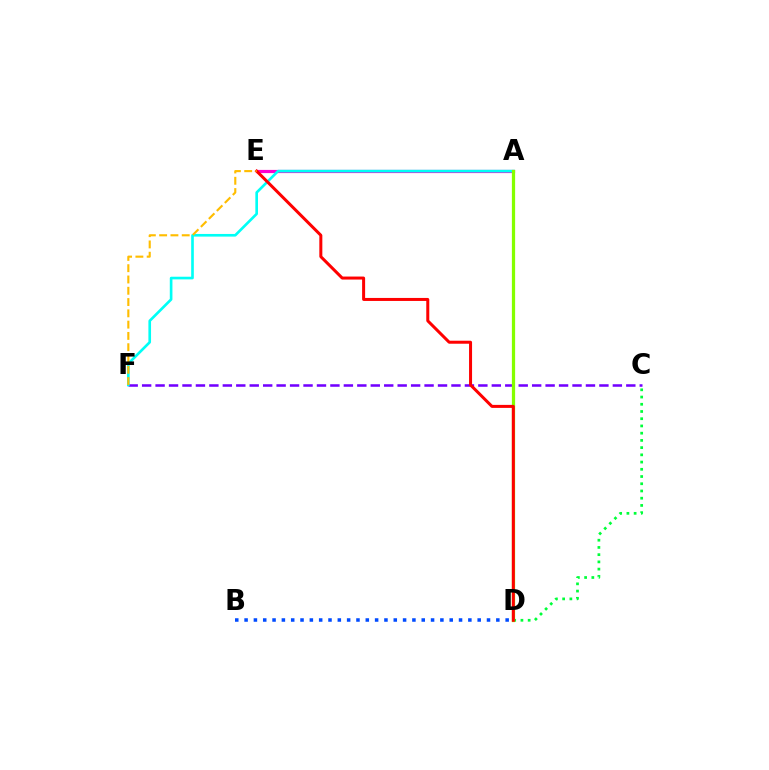{('A', 'E'): [{'color': '#ff00cf', 'line_style': 'solid', 'thickness': 2.29}], ('B', 'D'): [{'color': '#004bff', 'line_style': 'dotted', 'thickness': 2.53}], ('C', 'F'): [{'color': '#7200ff', 'line_style': 'dashed', 'thickness': 1.83}], ('C', 'D'): [{'color': '#00ff39', 'line_style': 'dotted', 'thickness': 1.96}], ('A', 'F'): [{'color': '#00fff6', 'line_style': 'solid', 'thickness': 1.91}], ('A', 'D'): [{'color': '#84ff00', 'line_style': 'solid', 'thickness': 2.33}], ('D', 'E'): [{'color': '#ff0000', 'line_style': 'solid', 'thickness': 2.17}], ('E', 'F'): [{'color': '#ffbd00', 'line_style': 'dashed', 'thickness': 1.53}]}